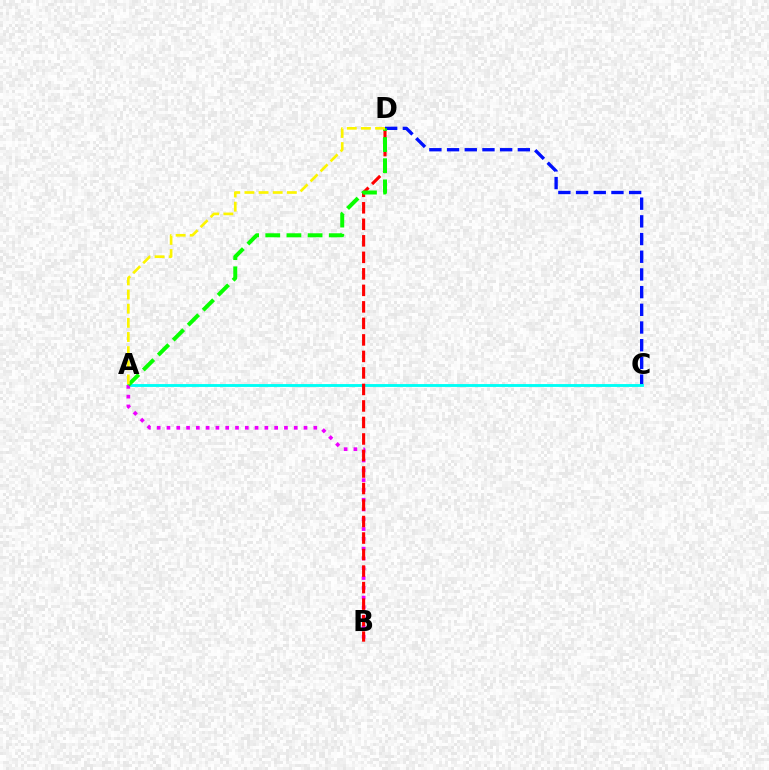{('C', 'D'): [{'color': '#0010ff', 'line_style': 'dashed', 'thickness': 2.4}], ('A', 'C'): [{'color': '#00fff6', 'line_style': 'solid', 'thickness': 2.06}], ('A', 'B'): [{'color': '#ee00ff', 'line_style': 'dotted', 'thickness': 2.66}], ('B', 'D'): [{'color': '#ff0000', 'line_style': 'dashed', 'thickness': 2.24}], ('A', 'D'): [{'color': '#08ff00', 'line_style': 'dashed', 'thickness': 2.87}, {'color': '#fcf500', 'line_style': 'dashed', 'thickness': 1.92}]}